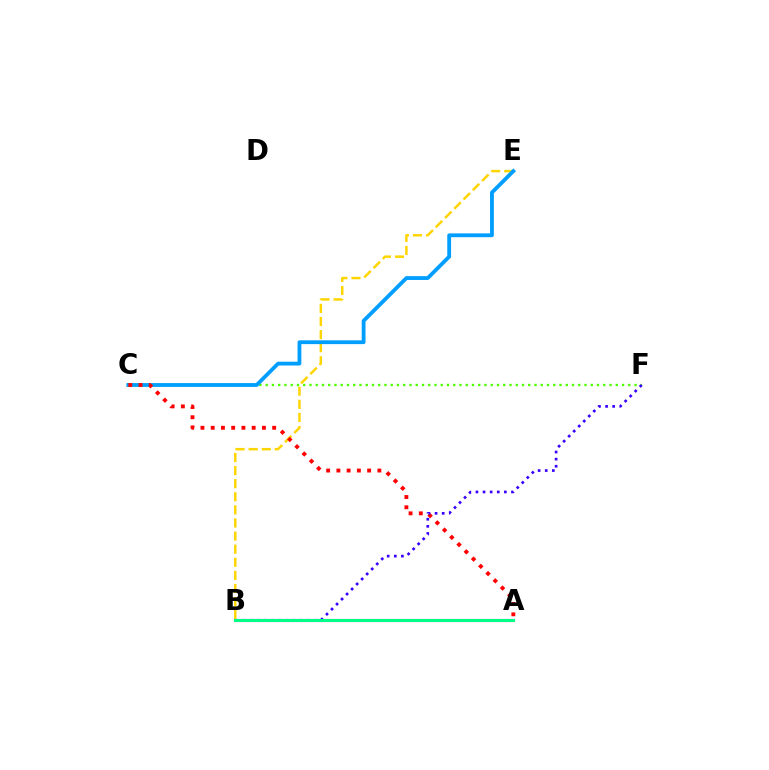{('C', 'F'): [{'color': '#4fff00', 'line_style': 'dotted', 'thickness': 1.7}], ('B', 'E'): [{'color': '#ffd500', 'line_style': 'dashed', 'thickness': 1.78}], ('C', 'E'): [{'color': '#009eff', 'line_style': 'solid', 'thickness': 2.74}], ('A', 'C'): [{'color': '#ff0000', 'line_style': 'dotted', 'thickness': 2.78}], ('A', 'B'): [{'color': '#ff00ed', 'line_style': 'solid', 'thickness': 2.23}, {'color': '#00ff86', 'line_style': 'solid', 'thickness': 2.22}], ('B', 'F'): [{'color': '#3700ff', 'line_style': 'dotted', 'thickness': 1.93}]}